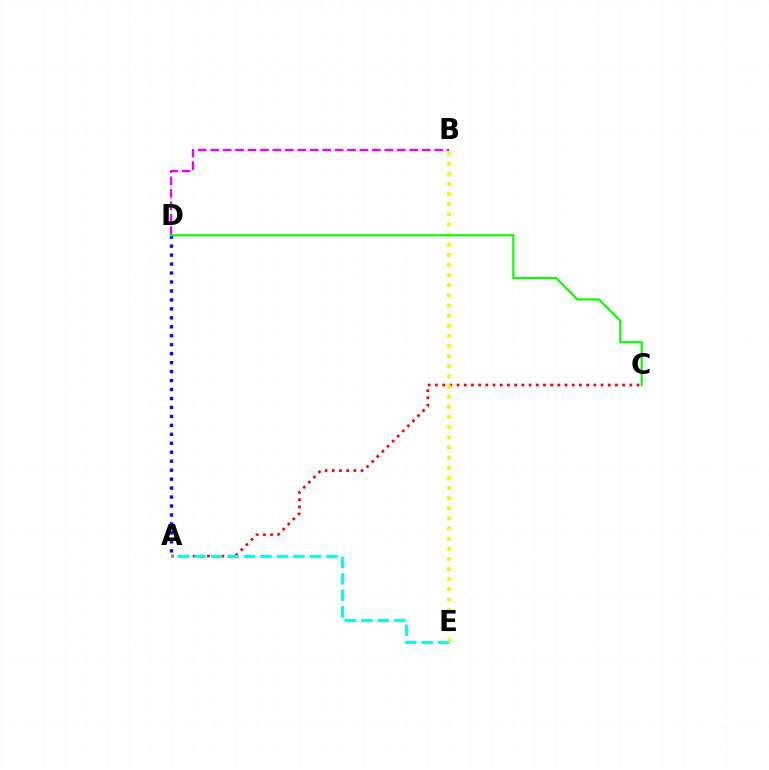{('B', 'D'): [{'color': '#ee00ff', 'line_style': 'dashed', 'thickness': 1.69}], ('A', 'C'): [{'color': '#ff0000', 'line_style': 'dotted', 'thickness': 1.96}], ('A', 'E'): [{'color': '#00fff6', 'line_style': 'dashed', 'thickness': 2.24}], ('B', 'E'): [{'color': '#fcf500', 'line_style': 'dotted', 'thickness': 2.75}], ('A', 'D'): [{'color': '#0010ff', 'line_style': 'dotted', 'thickness': 2.43}], ('C', 'D'): [{'color': '#08ff00', 'line_style': 'solid', 'thickness': 1.56}]}